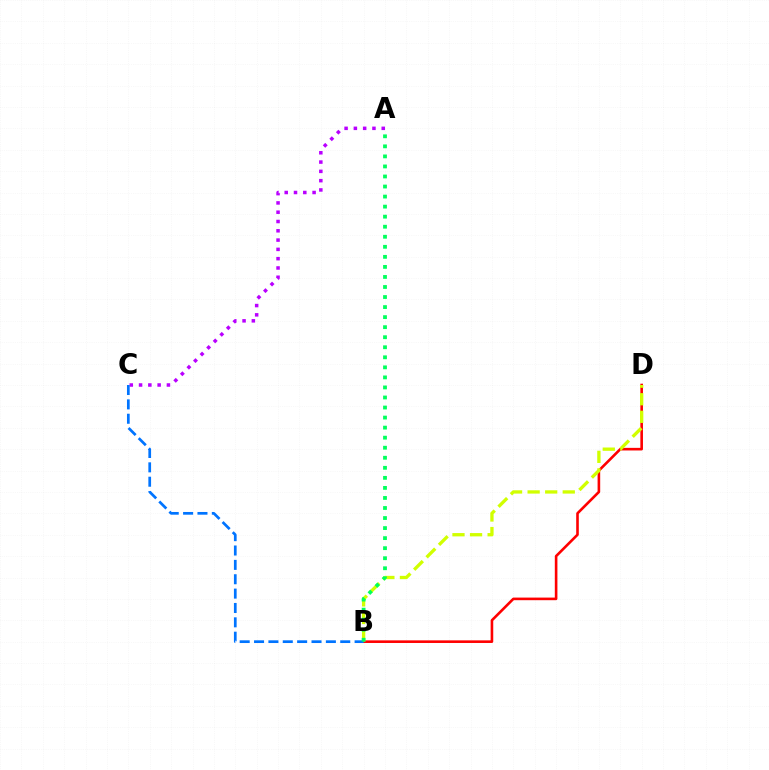{('B', 'D'): [{'color': '#ff0000', 'line_style': 'solid', 'thickness': 1.88}, {'color': '#d1ff00', 'line_style': 'dashed', 'thickness': 2.39}], ('A', 'C'): [{'color': '#b900ff', 'line_style': 'dotted', 'thickness': 2.52}], ('B', 'C'): [{'color': '#0074ff', 'line_style': 'dashed', 'thickness': 1.95}], ('A', 'B'): [{'color': '#00ff5c', 'line_style': 'dotted', 'thickness': 2.73}]}